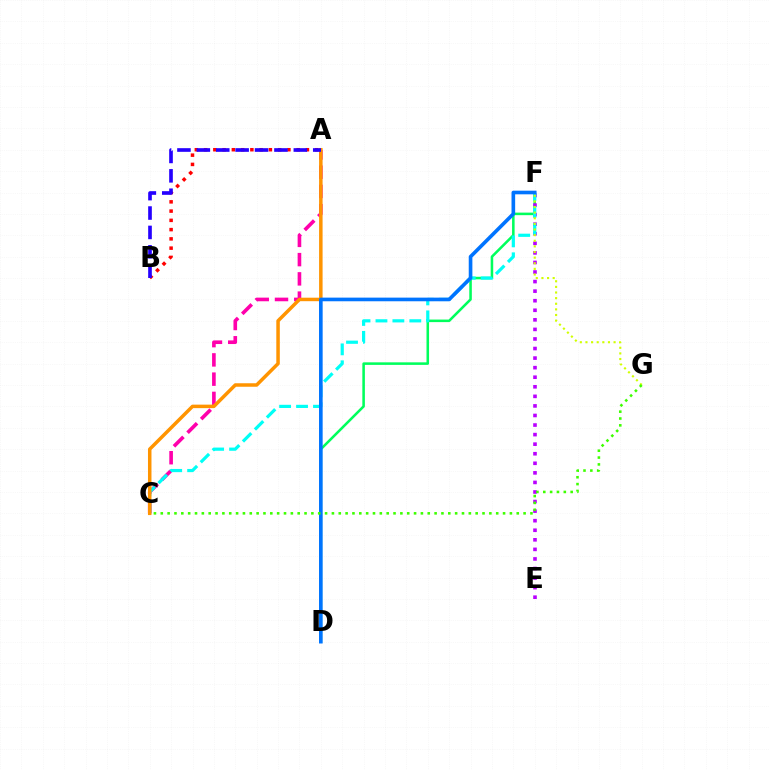{('A', 'B'): [{'color': '#ff0000', 'line_style': 'dotted', 'thickness': 2.52}, {'color': '#2500ff', 'line_style': 'dashed', 'thickness': 2.64}], ('D', 'F'): [{'color': '#00ff5c', 'line_style': 'solid', 'thickness': 1.83}, {'color': '#0074ff', 'line_style': 'solid', 'thickness': 2.62}], ('A', 'C'): [{'color': '#ff00ac', 'line_style': 'dashed', 'thickness': 2.62}, {'color': '#ff9400', 'line_style': 'solid', 'thickness': 2.52}], ('E', 'F'): [{'color': '#b900ff', 'line_style': 'dotted', 'thickness': 2.6}], ('C', 'F'): [{'color': '#00fff6', 'line_style': 'dashed', 'thickness': 2.3}], ('F', 'G'): [{'color': '#d1ff00', 'line_style': 'dotted', 'thickness': 1.53}], ('C', 'G'): [{'color': '#3dff00', 'line_style': 'dotted', 'thickness': 1.86}]}